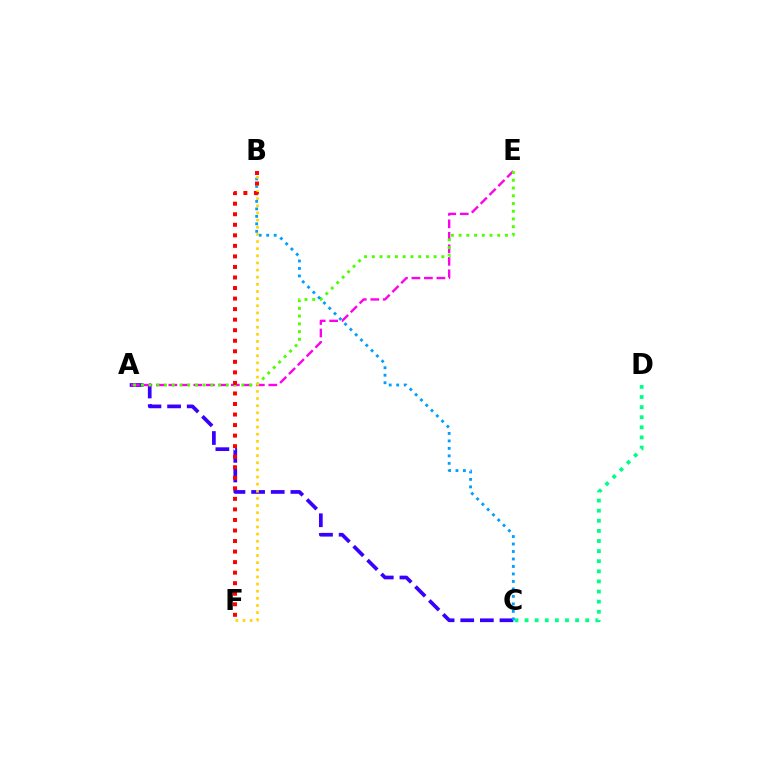{('A', 'C'): [{'color': '#3700ff', 'line_style': 'dashed', 'thickness': 2.67}], ('A', 'E'): [{'color': '#ff00ed', 'line_style': 'dashed', 'thickness': 1.7}, {'color': '#4fff00', 'line_style': 'dotted', 'thickness': 2.1}], ('C', 'D'): [{'color': '#00ff86', 'line_style': 'dotted', 'thickness': 2.75}], ('B', 'C'): [{'color': '#009eff', 'line_style': 'dotted', 'thickness': 2.03}], ('B', 'F'): [{'color': '#ffd500', 'line_style': 'dotted', 'thickness': 1.94}, {'color': '#ff0000', 'line_style': 'dotted', 'thickness': 2.86}]}